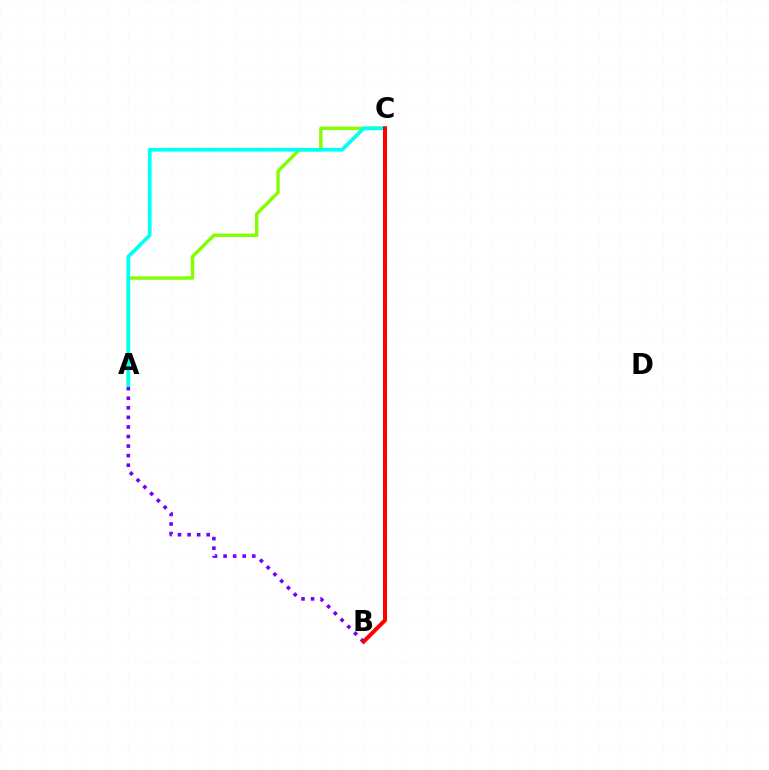{('A', 'B'): [{'color': '#7200ff', 'line_style': 'dotted', 'thickness': 2.6}], ('A', 'C'): [{'color': '#84ff00', 'line_style': 'solid', 'thickness': 2.46}, {'color': '#00fff6', 'line_style': 'solid', 'thickness': 2.68}], ('B', 'C'): [{'color': '#ff0000', 'line_style': 'solid', 'thickness': 2.89}]}